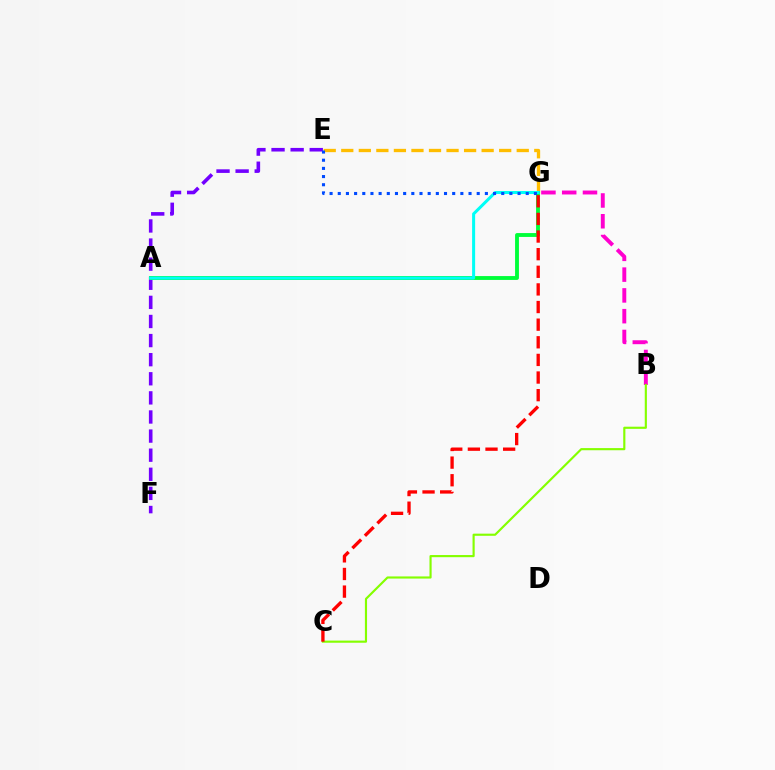{('E', 'G'): [{'color': '#ffbd00', 'line_style': 'dashed', 'thickness': 2.38}, {'color': '#004bff', 'line_style': 'dotted', 'thickness': 2.22}], ('E', 'F'): [{'color': '#7200ff', 'line_style': 'dashed', 'thickness': 2.59}], ('A', 'G'): [{'color': '#00ff39', 'line_style': 'solid', 'thickness': 2.78}, {'color': '#00fff6', 'line_style': 'solid', 'thickness': 2.18}], ('B', 'G'): [{'color': '#ff00cf', 'line_style': 'dashed', 'thickness': 2.82}], ('B', 'C'): [{'color': '#84ff00', 'line_style': 'solid', 'thickness': 1.55}], ('C', 'G'): [{'color': '#ff0000', 'line_style': 'dashed', 'thickness': 2.39}]}